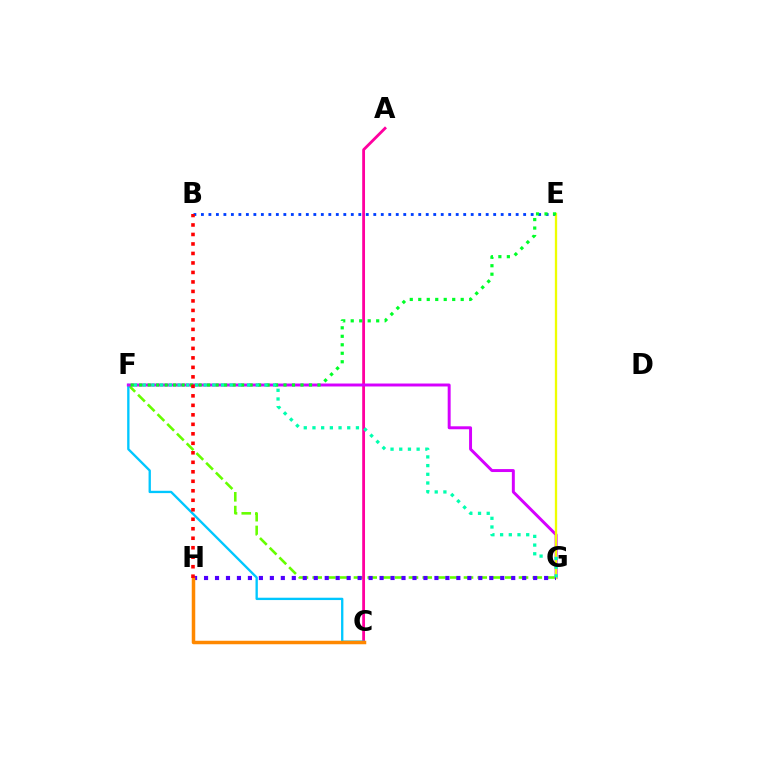{('F', 'G'): [{'color': '#66ff00', 'line_style': 'dashed', 'thickness': 1.87}, {'color': '#d600ff', 'line_style': 'solid', 'thickness': 2.13}, {'color': '#00ffaf', 'line_style': 'dotted', 'thickness': 2.36}], ('A', 'C'): [{'color': '#ff00a0', 'line_style': 'solid', 'thickness': 2.02}], ('C', 'F'): [{'color': '#00c7ff', 'line_style': 'solid', 'thickness': 1.68}], ('B', 'E'): [{'color': '#003fff', 'line_style': 'dotted', 'thickness': 2.04}], ('E', 'G'): [{'color': '#eeff00', 'line_style': 'solid', 'thickness': 1.67}], ('G', 'H'): [{'color': '#4f00ff', 'line_style': 'dotted', 'thickness': 2.98}], ('E', 'F'): [{'color': '#00ff27', 'line_style': 'dotted', 'thickness': 2.31}], ('C', 'H'): [{'color': '#ff8800', 'line_style': 'solid', 'thickness': 2.52}], ('B', 'H'): [{'color': '#ff0000', 'line_style': 'dotted', 'thickness': 2.58}]}